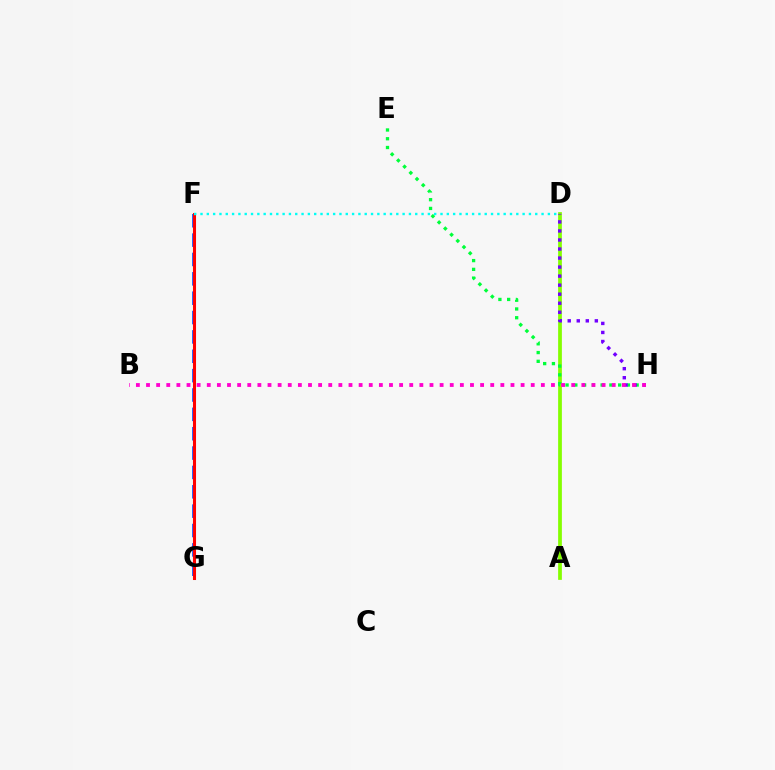{('A', 'D'): [{'color': '#84ff00', 'line_style': 'solid', 'thickness': 2.69}], ('E', 'H'): [{'color': '#00ff39', 'line_style': 'dotted', 'thickness': 2.38}], ('F', 'G'): [{'color': '#ffbd00', 'line_style': 'dashed', 'thickness': 2.17}, {'color': '#004bff', 'line_style': 'dashed', 'thickness': 2.63}, {'color': '#ff0000', 'line_style': 'solid', 'thickness': 2.19}], ('D', 'H'): [{'color': '#7200ff', 'line_style': 'dotted', 'thickness': 2.45}], ('D', 'F'): [{'color': '#00fff6', 'line_style': 'dotted', 'thickness': 1.72}], ('B', 'H'): [{'color': '#ff00cf', 'line_style': 'dotted', 'thickness': 2.75}]}